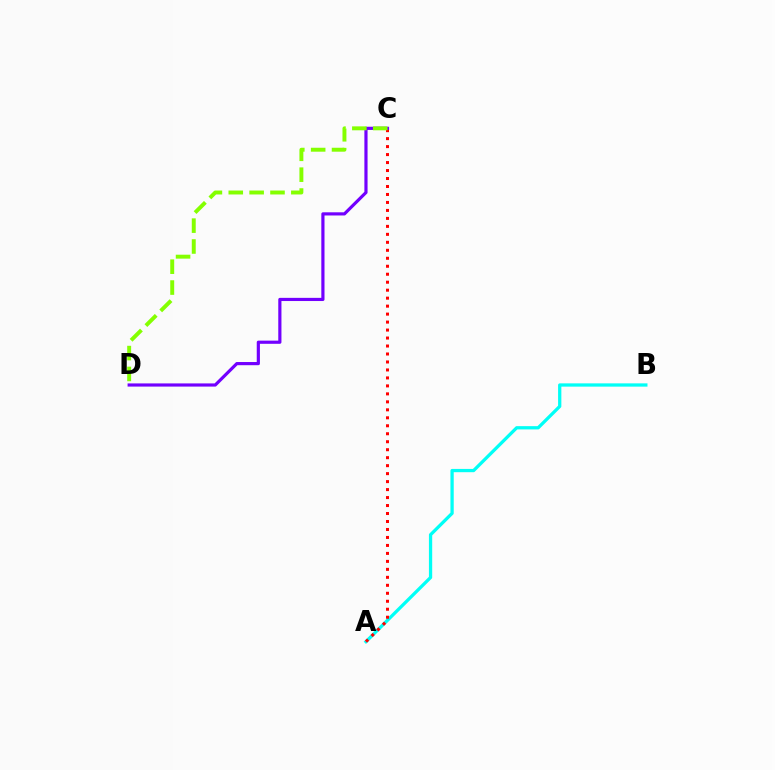{('A', 'B'): [{'color': '#00fff6', 'line_style': 'solid', 'thickness': 2.35}], ('A', 'C'): [{'color': '#ff0000', 'line_style': 'dotted', 'thickness': 2.17}], ('C', 'D'): [{'color': '#7200ff', 'line_style': 'solid', 'thickness': 2.29}, {'color': '#84ff00', 'line_style': 'dashed', 'thickness': 2.83}]}